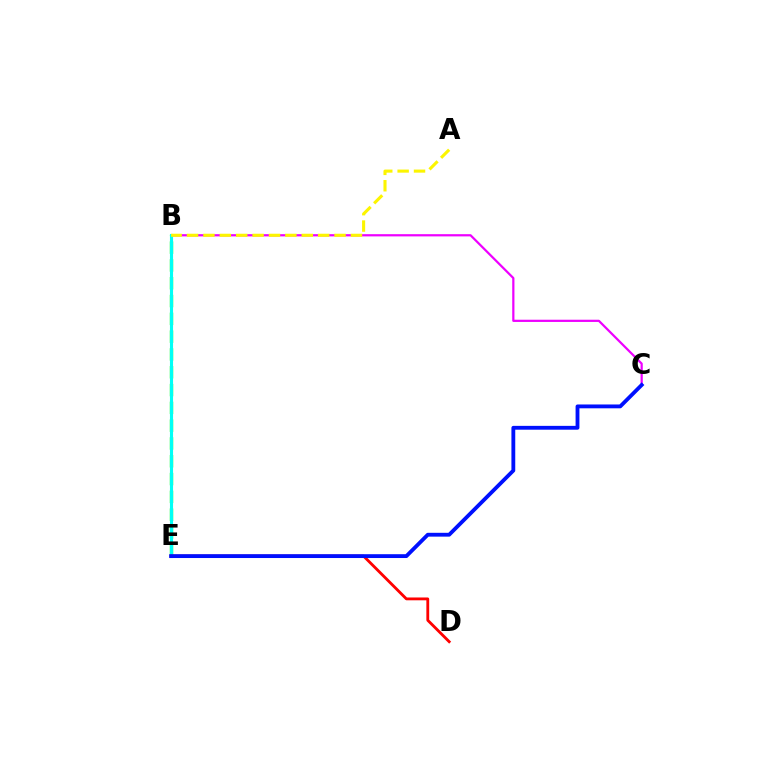{('B', 'C'): [{'color': '#ee00ff', 'line_style': 'solid', 'thickness': 1.6}], ('B', 'E'): [{'color': '#08ff00', 'line_style': 'dashed', 'thickness': 2.42}, {'color': '#00fff6', 'line_style': 'solid', 'thickness': 2.24}], ('D', 'E'): [{'color': '#ff0000', 'line_style': 'solid', 'thickness': 2.03}], ('C', 'E'): [{'color': '#0010ff', 'line_style': 'solid', 'thickness': 2.76}], ('A', 'B'): [{'color': '#fcf500', 'line_style': 'dashed', 'thickness': 2.23}]}